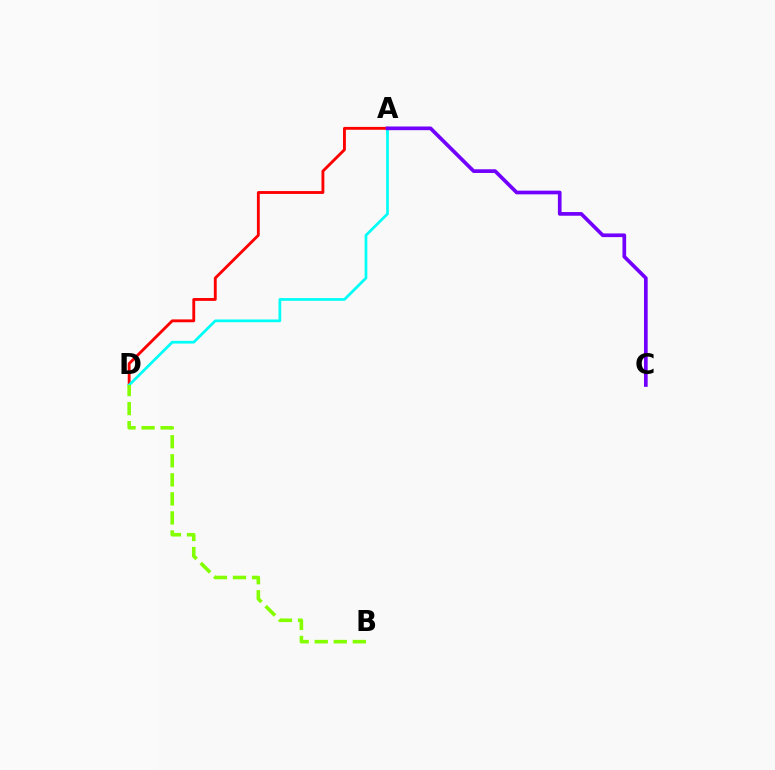{('A', 'D'): [{'color': '#ff0000', 'line_style': 'solid', 'thickness': 2.06}, {'color': '#00fff6', 'line_style': 'solid', 'thickness': 1.96}], ('B', 'D'): [{'color': '#84ff00', 'line_style': 'dashed', 'thickness': 2.59}], ('A', 'C'): [{'color': '#7200ff', 'line_style': 'solid', 'thickness': 2.65}]}